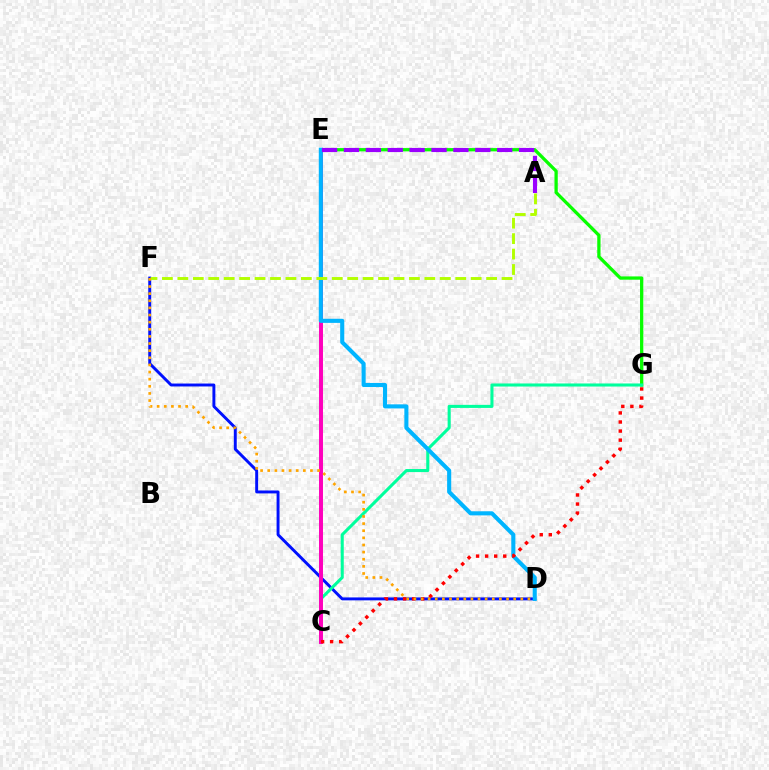{('D', 'F'): [{'color': '#0010ff', 'line_style': 'solid', 'thickness': 2.11}, {'color': '#ffa500', 'line_style': 'dotted', 'thickness': 1.94}], ('E', 'G'): [{'color': '#08ff00', 'line_style': 'solid', 'thickness': 2.36}], ('C', 'G'): [{'color': '#00ff9d', 'line_style': 'solid', 'thickness': 2.21}, {'color': '#ff0000', 'line_style': 'dotted', 'thickness': 2.46}], ('C', 'E'): [{'color': '#ff00bd', 'line_style': 'solid', 'thickness': 2.85}], ('D', 'E'): [{'color': '#00b5ff', 'line_style': 'solid', 'thickness': 2.95}], ('A', 'E'): [{'color': '#9b00ff', 'line_style': 'dashed', 'thickness': 2.97}], ('A', 'F'): [{'color': '#b3ff00', 'line_style': 'dashed', 'thickness': 2.1}]}